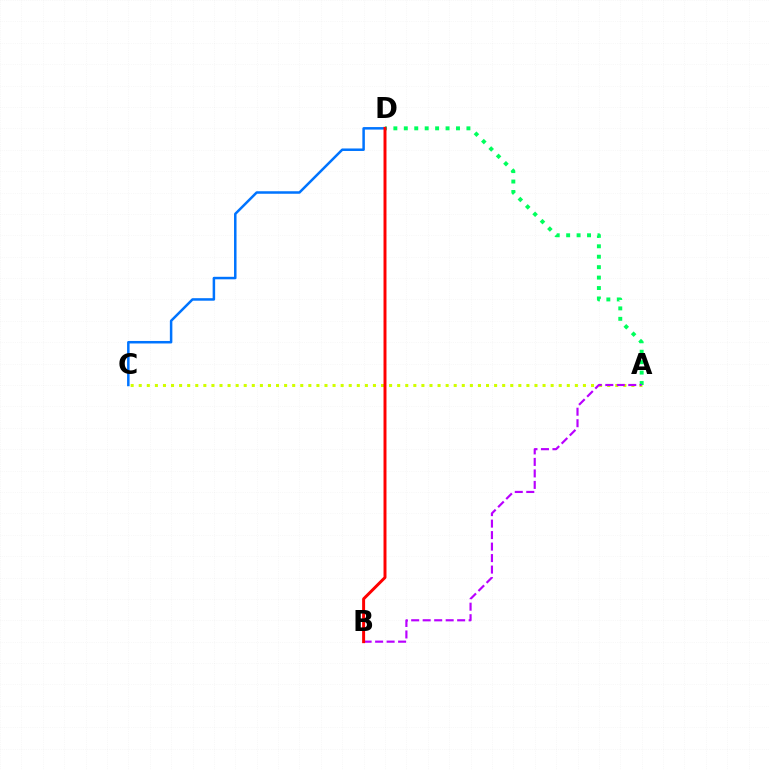{('A', 'C'): [{'color': '#d1ff00', 'line_style': 'dotted', 'thickness': 2.19}], ('A', 'D'): [{'color': '#00ff5c', 'line_style': 'dotted', 'thickness': 2.84}], ('A', 'B'): [{'color': '#b900ff', 'line_style': 'dashed', 'thickness': 1.56}], ('C', 'D'): [{'color': '#0074ff', 'line_style': 'solid', 'thickness': 1.81}], ('B', 'D'): [{'color': '#ff0000', 'line_style': 'solid', 'thickness': 2.13}]}